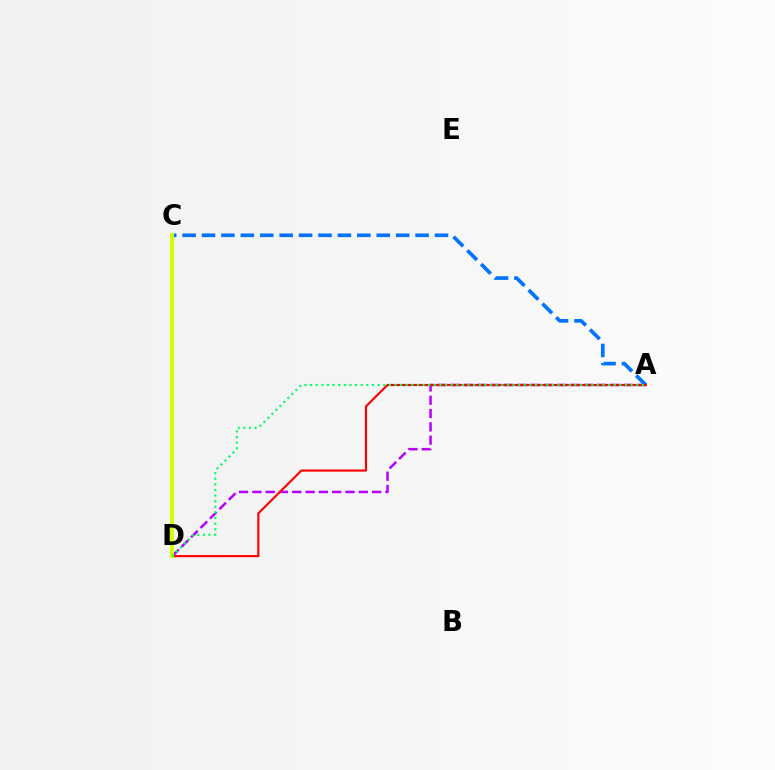{('A', 'D'): [{'color': '#b900ff', 'line_style': 'dashed', 'thickness': 1.81}, {'color': '#ff0000', 'line_style': 'solid', 'thickness': 1.55}, {'color': '#00ff5c', 'line_style': 'dotted', 'thickness': 1.53}], ('A', 'C'): [{'color': '#0074ff', 'line_style': 'dashed', 'thickness': 2.64}], ('C', 'D'): [{'color': '#d1ff00', 'line_style': 'solid', 'thickness': 2.87}]}